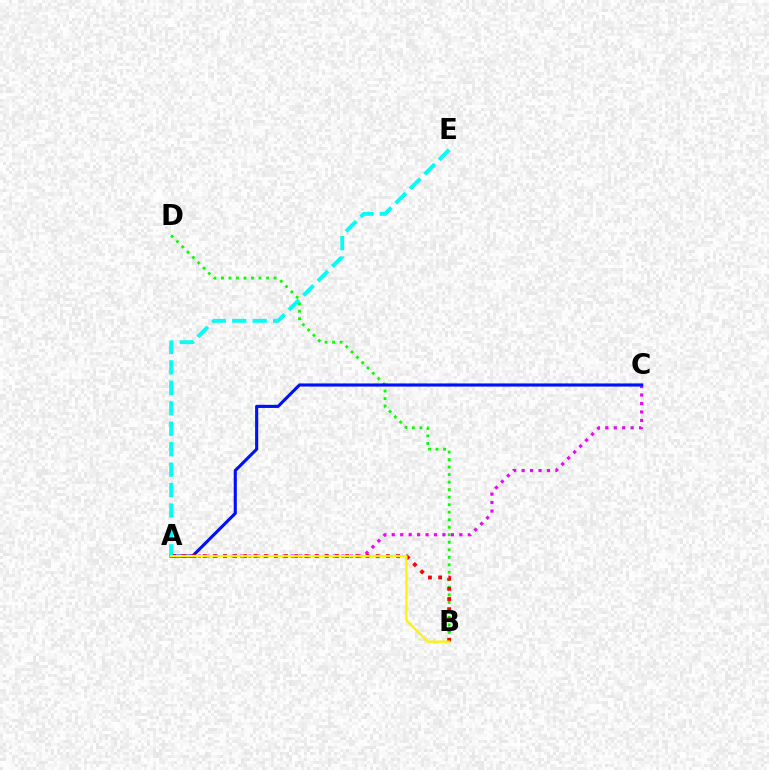{('B', 'D'): [{'color': '#08ff00', 'line_style': 'dotted', 'thickness': 2.04}], ('A', 'C'): [{'color': '#ee00ff', 'line_style': 'dotted', 'thickness': 2.3}, {'color': '#0010ff', 'line_style': 'solid', 'thickness': 2.25}], ('A', 'B'): [{'color': '#ff0000', 'line_style': 'dotted', 'thickness': 2.77}, {'color': '#fcf500', 'line_style': 'solid', 'thickness': 1.63}], ('A', 'E'): [{'color': '#00fff6', 'line_style': 'dashed', 'thickness': 2.78}]}